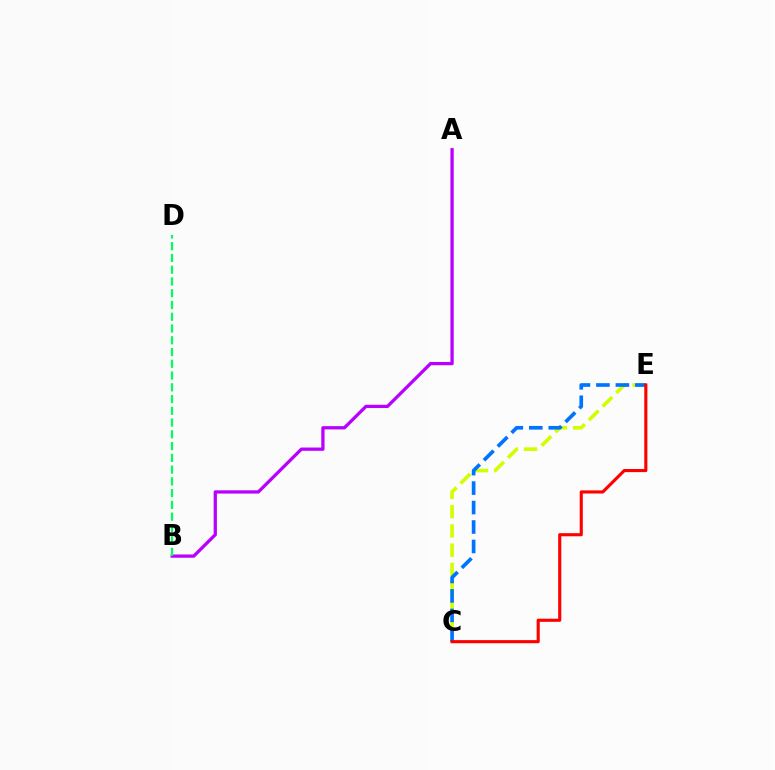{('A', 'B'): [{'color': '#b900ff', 'line_style': 'solid', 'thickness': 2.35}], ('C', 'E'): [{'color': '#d1ff00', 'line_style': 'dashed', 'thickness': 2.62}, {'color': '#0074ff', 'line_style': 'dashed', 'thickness': 2.64}, {'color': '#ff0000', 'line_style': 'solid', 'thickness': 2.24}], ('B', 'D'): [{'color': '#00ff5c', 'line_style': 'dashed', 'thickness': 1.6}]}